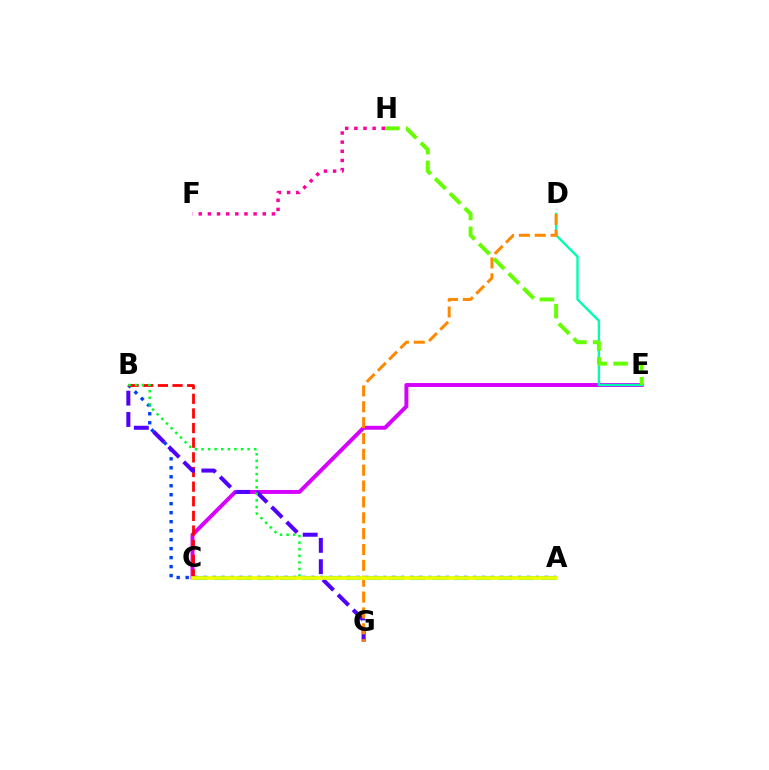{('A', 'C'): [{'color': '#00c7ff', 'line_style': 'dashed', 'thickness': 2.95}, {'color': '#eeff00', 'line_style': 'solid', 'thickness': 2.66}], ('F', 'H'): [{'color': '#ff00a0', 'line_style': 'dotted', 'thickness': 2.48}], ('A', 'B'): [{'color': '#003fff', 'line_style': 'dotted', 'thickness': 2.44}, {'color': '#00ff27', 'line_style': 'dotted', 'thickness': 1.79}], ('C', 'E'): [{'color': '#d600ff', 'line_style': 'solid', 'thickness': 2.82}], ('B', 'C'): [{'color': '#ff0000', 'line_style': 'dashed', 'thickness': 1.99}], ('B', 'G'): [{'color': '#4f00ff', 'line_style': 'dashed', 'thickness': 2.9}], ('D', 'E'): [{'color': '#00ffaf', 'line_style': 'solid', 'thickness': 1.71}], ('E', 'H'): [{'color': '#66ff00', 'line_style': 'dashed', 'thickness': 2.84}], ('D', 'G'): [{'color': '#ff8800', 'line_style': 'dashed', 'thickness': 2.15}]}